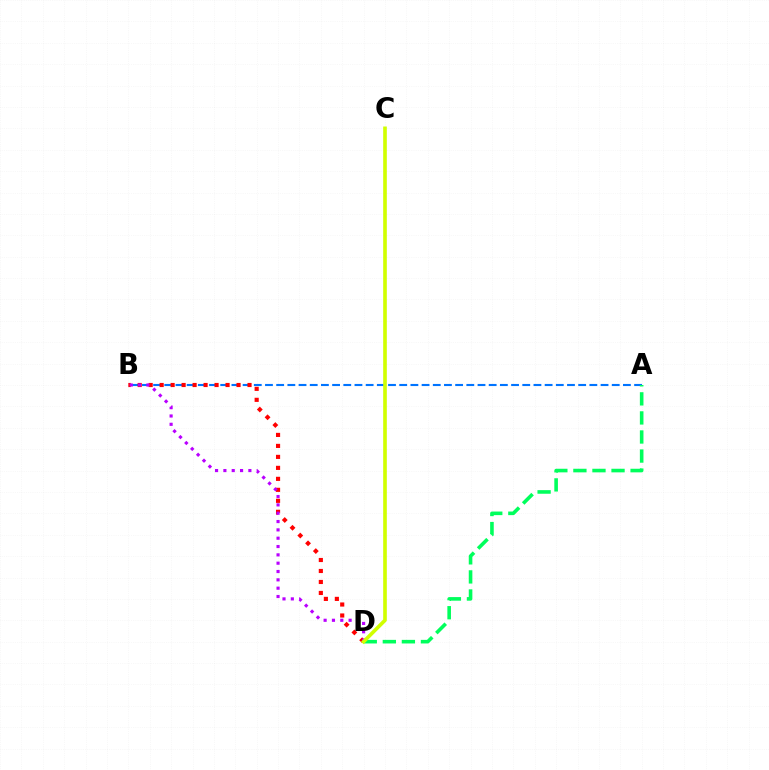{('A', 'B'): [{'color': '#0074ff', 'line_style': 'dashed', 'thickness': 1.52}], ('B', 'D'): [{'color': '#ff0000', 'line_style': 'dotted', 'thickness': 2.98}, {'color': '#b900ff', 'line_style': 'dotted', 'thickness': 2.26}], ('A', 'D'): [{'color': '#00ff5c', 'line_style': 'dashed', 'thickness': 2.59}], ('C', 'D'): [{'color': '#d1ff00', 'line_style': 'solid', 'thickness': 2.62}]}